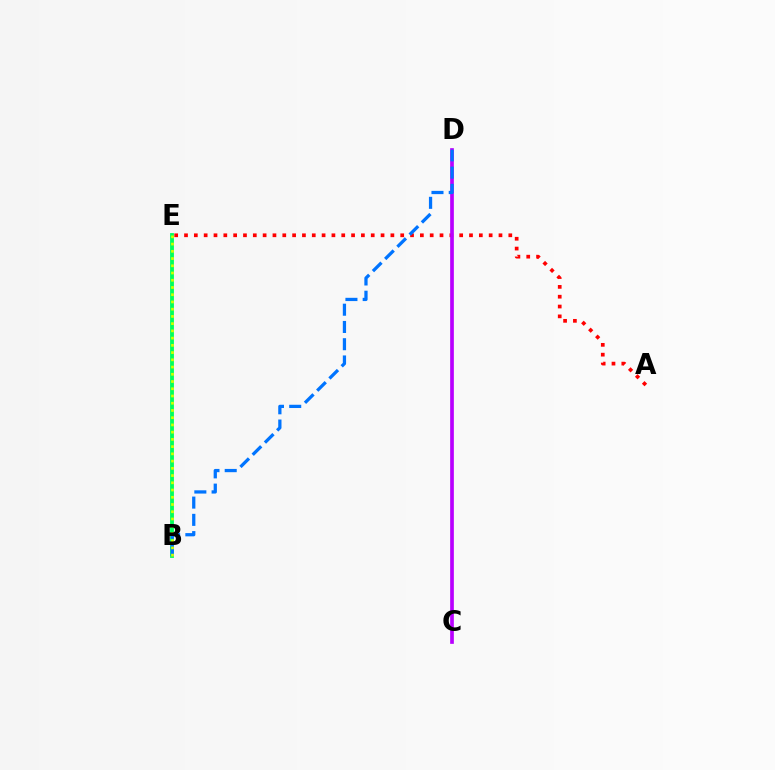{('A', 'E'): [{'color': '#ff0000', 'line_style': 'dotted', 'thickness': 2.67}], ('B', 'E'): [{'color': '#00ff5c', 'line_style': 'solid', 'thickness': 2.76}, {'color': '#d1ff00', 'line_style': 'dotted', 'thickness': 1.97}], ('C', 'D'): [{'color': '#b900ff', 'line_style': 'solid', 'thickness': 2.65}], ('B', 'D'): [{'color': '#0074ff', 'line_style': 'dashed', 'thickness': 2.34}]}